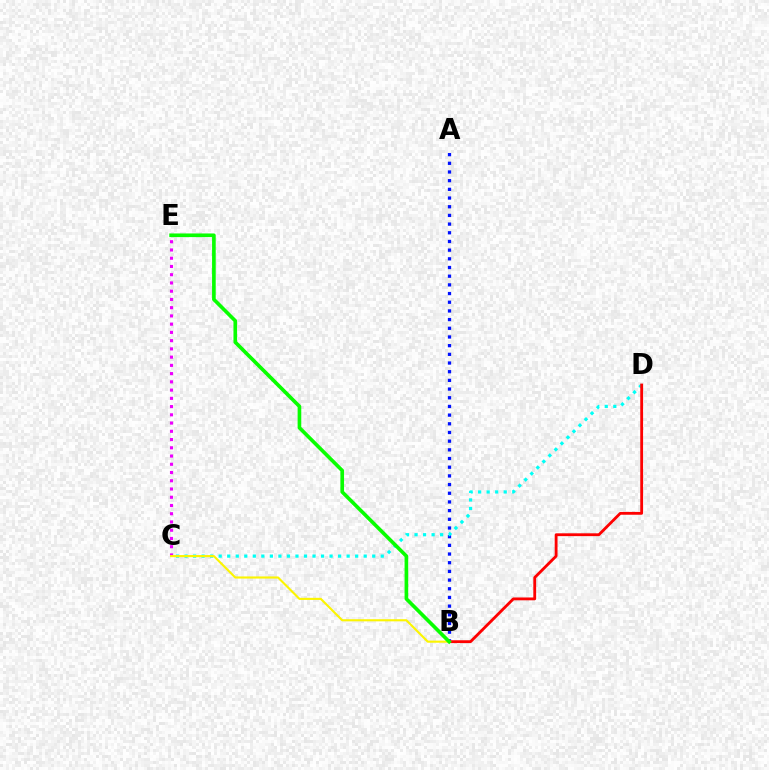{('A', 'B'): [{'color': '#0010ff', 'line_style': 'dotted', 'thickness': 2.36}], ('C', 'E'): [{'color': '#ee00ff', 'line_style': 'dotted', 'thickness': 2.24}], ('C', 'D'): [{'color': '#00fff6', 'line_style': 'dotted', 'thickness': 2.32}], ('B', 'D'): [{'color': '#ff0000', 'line_style': 'solid', 'thickness': 2.03}], ('B', 'C'): [{'color': '#fcf500', 'line_style': 'solid', 'thickness': 1.53}], ('B', 'E'): [{'color': '#08ff00', 'line_style': 'solid', 'thickness': 2.62}]}